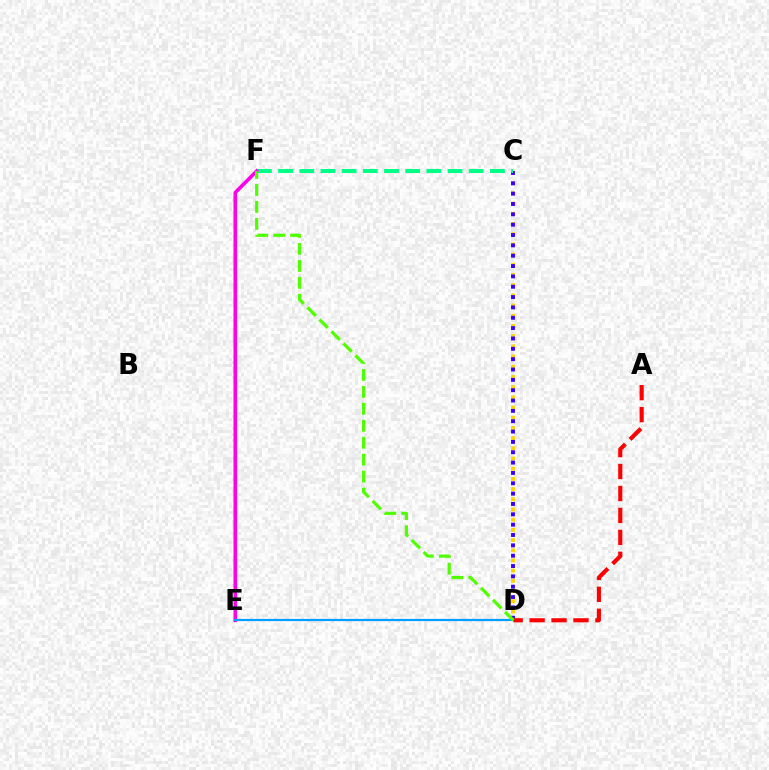{('C', 'D'): [{'color': '#ffd500', 'line_style': 'dotted', 'thickness': 2.77}, {'color': '#3700ff', 'line_style': 'dotted', 'thickness': 2.81}], ('C', 'F'): [{'color': '#00ff86', 'line_style': 'dashed', 'thickness': 2.88}], ('A', 'D'): [{'color': '#ff0000', 'line_style': 'dashed', 'thickness': 2.98}], ('E', 'F'): [{'color': '#ff00ed', 'line_style': 'solid', 'thickness': 2.6}], ('D', 'E'): [{'color': '#009eff', 'line_style': 'solid', 'thickness': 1.6}], ('D', 'F'): [{'color': '#4fff00', 'line_style': 'dashed', 'thickness': 2.3}]}